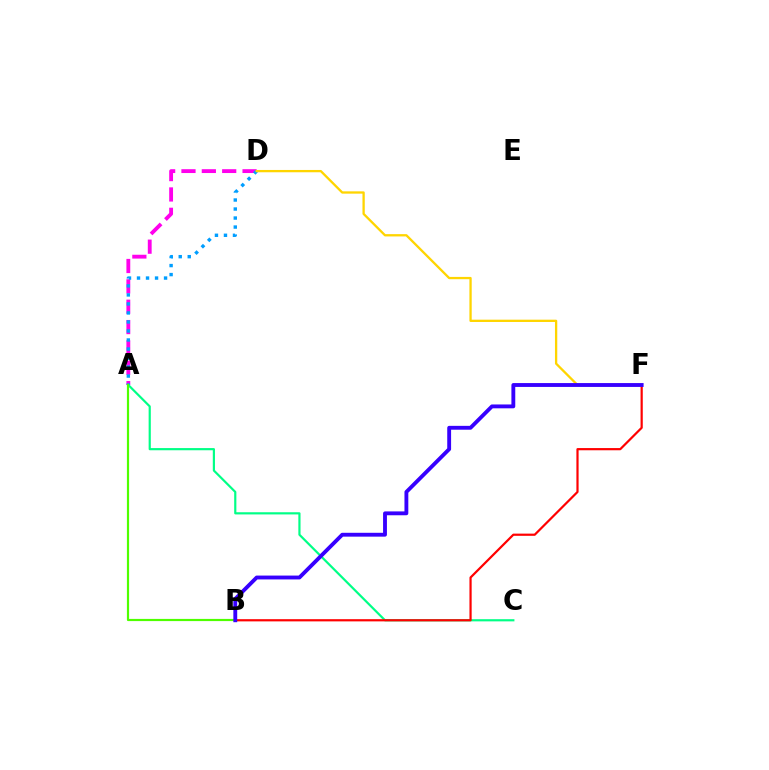{('A', 'D'): [{'color': '#ff00ed', 'line_style': 'dashed', 'thickness': 2.77}, {'color': '#009eff', 'line_style': 'dotted', 'thickness': 2.45}], ('A', 'C'): [{'color': '#00ff86', 'line_style': 'solid', 'thickness': 1.57}], ('A', 'B'): [{'color': '#4fff00', 'line_style': 'solid', 'thickness': 1.57}], ('B', 'F'): [{'color': '#ff0000', 'line_style': 'solid', 'thickness': 1.59}, {'color': '#3700ff', 'line_style': 'solid', 'thickness': 2.78}], ('D', 'F'): [{'color': '#ffd500', 'line_style': 'solid', 'thickness': 1.66}]}